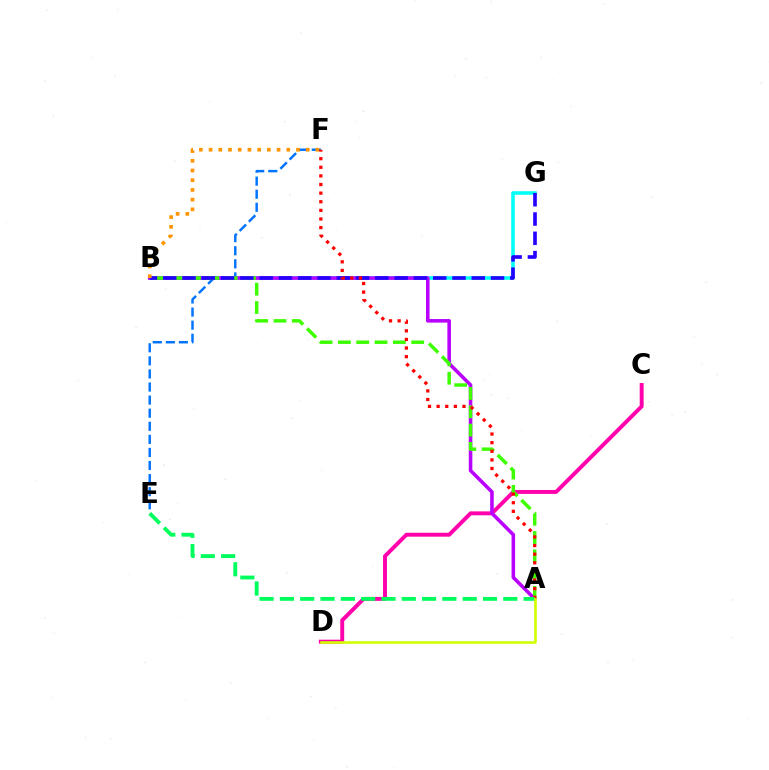{('C', 'D'): [{'color': '#ff00ac', 'line_style': 'solid', 'thickness': 2.83}], ('E', 'F'): [{'color': '#0074ff', 'line_style': 'dashed', 'thickness': 1.78}], ('B', 'G'): [{'color': '#00fff6', 'line_style': 'solid', 'thickness': 2.56}, {'color': '#2500ff', 'line_style': 'dashed', 'thickness': 2.62}], ('A', 'B'): [{'color': '#b900ff', 'line_style': 'solid', 'thickness': 2.57}, {'color': '#3dff00', 'line_style': 'dashed', 'thickness': 2.49}], ('B', 'F'): [{'color': '#ff9400', 'line_style': 'dotted', 'thickness': 2.64}], ('A', 'F'): [{'color': '#ff0000', 'line_style': 'dotted', 'thickness': 2.34}], ('A', 'E'): [{'color': '#00ff5c', 'line_style': 'dashed', 'thickness': 2.76}], ('A', 'D'): [{'color': '#d1ff00', 'line_style': 'solid', 'thickness': 1.9}]}